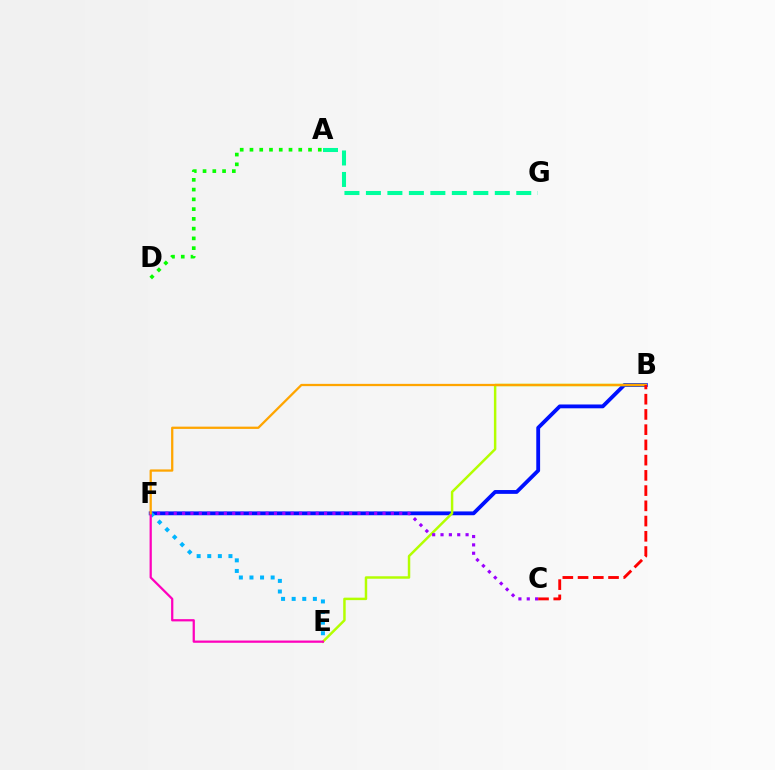{('B', 'F'): [{'color': '#0010ff', 'line_style': 'solid', 'thickness': 2.75}, {'color': '#ffa500', 'line_style': 'solid', 'thickness': 1.64}], ('B', 'E'): [{'color': '#b3ff00', 'line_style': 'solid', 'thickness': 1.78}], ('E', 'F'): [{'color': '#00b5ff', 'line_style': 'dotted', 'thickness': 2.88}, {'color': '#ff00bd', 'line_style': 'solid', 'thickness': 1.62}], ('C', 'F'): [{'color': '#9b00ff', 'line_style': 'dotted', 'thickness': 2.27}], ('B', 'C'): [{'color': '#ff0000', 'line_style': 'dashed', 'thickness': 2.07}], ('A', 'G'): [{'color': '#00ff9d', 'line_style': 'dashed', 'thickness': 2.92}], ('A', 'D'): [{'color': '#08ff00', 'line_style': 'dotted', 'thickness': 2.65}]}